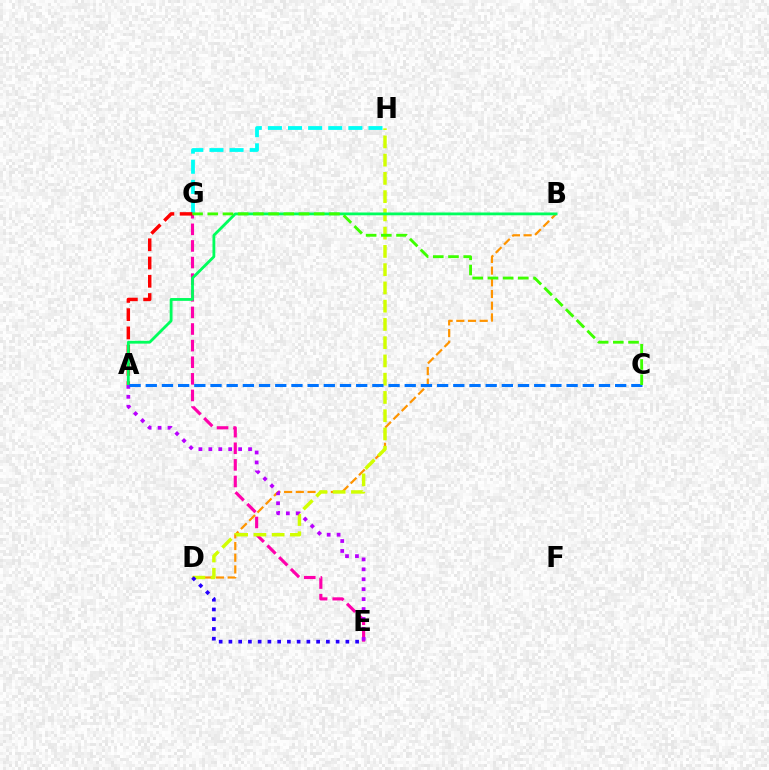{('B', 'D'): [{'color': '#ff9400', 'line_style': 'dashed', 'thickness': 1.59}], ('E', 'G'): [{'color': '#ff00ac', 'line_style': 'dashed', 'thickness': 2.26}], ('G', 'H'): [{'color': '#00fff6', 'line_style': 'dashed', 'thickness': 2.73}], ('D', 'H'): [{'color': '#d1ff00', 'line_style': 'dashed', 'thickness': 2.48}], ('A', 'G'): [{'color': '#ff0000', 'line_style': 'dashed', 'thickness': 2.48}], ('A', 'B'): [{'color': '#00ff5c', 'line_style': 'solid', 'thickness': 2.02}], ('A', 'E'): [{'color': '#b900ff', 'line_style': 'dotted', 'thickness': 2.7}], ('A', 'C'): [{'color': '#0074ff', 'line_style': 'dashed', 'thickness': 2.2}], ('D', 'E'): [{'color': '#2500ff', 'line_style': 'dotted', 'thickness': 2.65}], ('C', 'G'): [{'color': '#3dff00', 'line_style': 'dashed', 'thickness': 2.07}]}